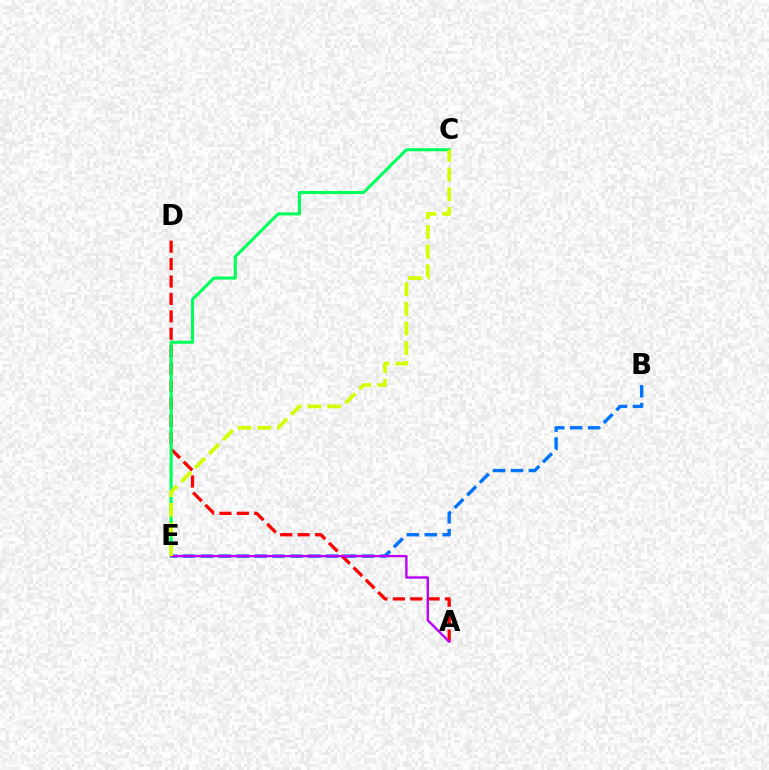{('B', 'E'): [{'color': '#0074ff', 'line_style': 'dashed', 'thickness': 2.43}], ('A', 'D'): [{'color': '#ff0000', 'line_style': 'dashed', 'thickness': 2.36}], ('C', 'E'): [{'color': '#00ff5c', 'line_style': 'solid', 'thickness': 2.21}, {'color': '#d1ff00', 'line_style': 'dashed', 'thickness': 2.67}], ('A', 'E'): [{'color': '#b900ff', 'line_style': 'solid', 'thickness': 1.69}]}